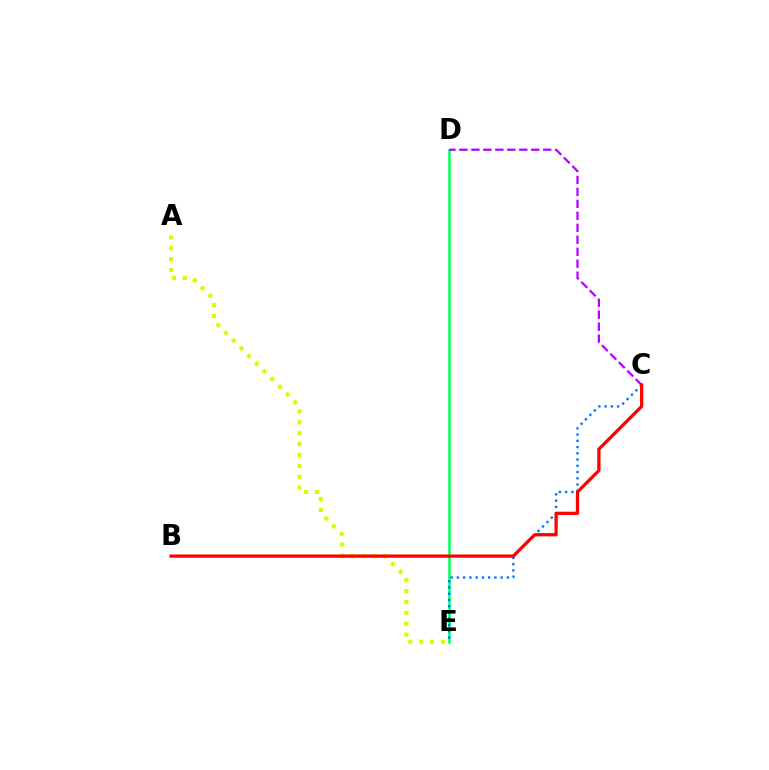{('D', 'E'): [{'color': '#00ff5c', 'line_style': 'solid', 'thickness': 1.83}], ('A', 'E'): [{'color': '#d1ff00', 'line_style': 'dotted', 'thickness': 2.96}], ('C', 'E'): [{'color': '#0074ff', 'line_style': 'dotted', 'thickness': 1.7}], ('C', 'D'): [{'color': '#b900ff', 'line_style': 'dashed', 'thickness': 1.63}], ('B', 'C'): [{'color': '#ff0000', 'line_style': 'solid', 'thickness': 2.36}]}